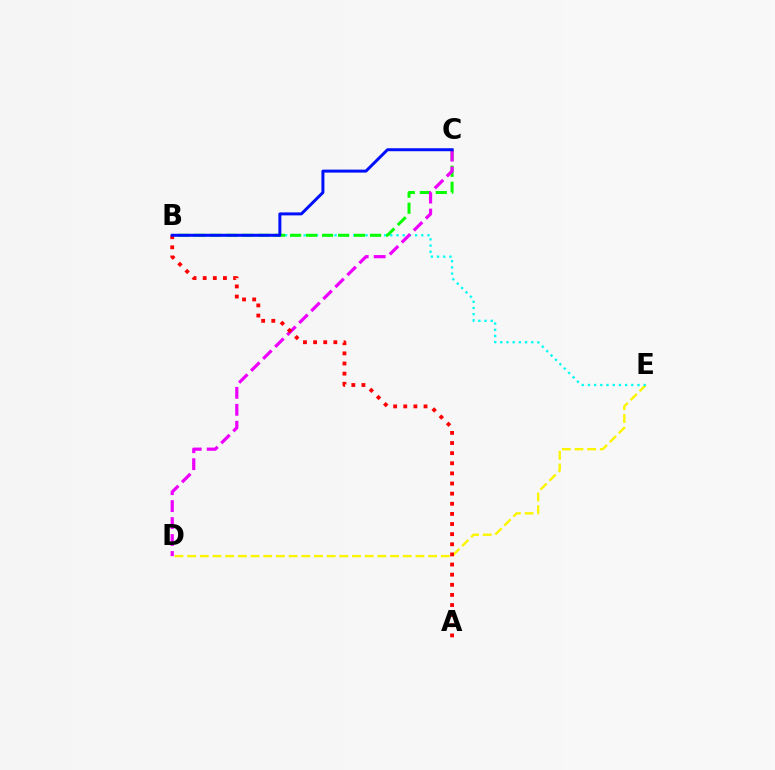{('D', 'E'): [{'color': '#fcf500', 'line_style': 'dashed', 'thickness': 1.72}], ('B', 'E'): [{'color': '#00fff6', 'line_style': 'dotted', 'thickness': 1.68}], ('B', 'C'): [{'color': '#08ff00', 'line_style': 'dashed', 'thickness': 2.17}, {'color': '#0010ff', 'line_style': 'solid', 'thickness': 2.15}], ('C', 'D'): [{'color': '#ee00ff', 'line_style': 'dashed', 'thickness': 2.31}], ('A', 'B'): [{'color': '#ff0000', 'line_style': 'dotted', 'thickness': 2.75}]}